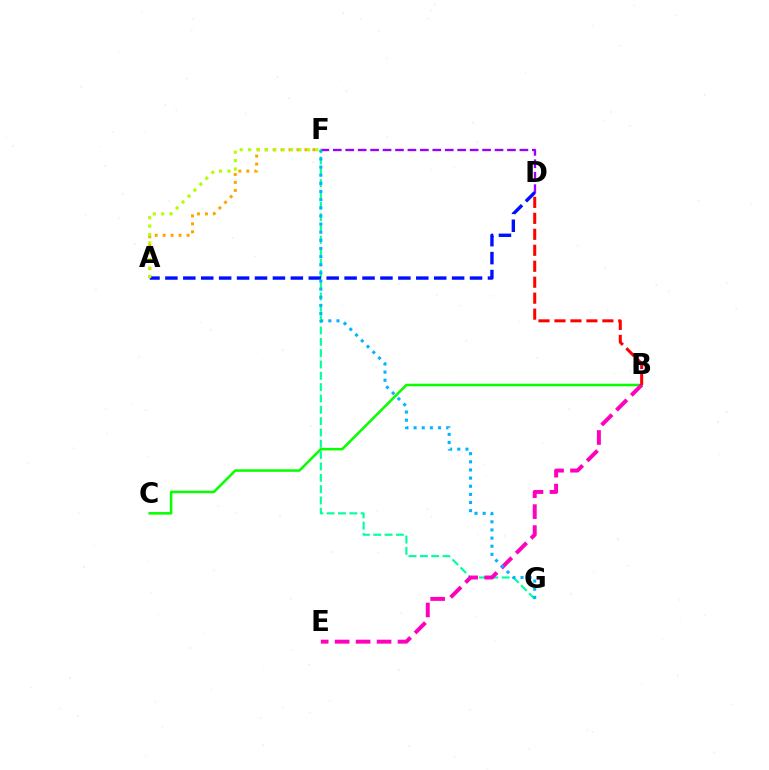{('D', 'F'): [{'color': '#9b00ff', 'line_style': 'dashed', 'thickness': 1.69}], ('B', 'C'): [{'color': '#08ff00', 'line_style': 'solid', 'thickness': 1.83}], ('A', 'F'): [{'color': '#ffa500', 'line_style': 'dotted', 'thickness': 2.16}, {'color': '#b3ff00', 'line_style': 'dotted', 'thickness': 2.28}], ('F', 'G'): [{'color': '#00ff9d', 'line_style': 'dashed', 'thickness': 1.54}, {'color': '#00b5ff', 'line_style': 'dotted', 'thickness': 2.21}], ('A', 'D'): [{'color': '#0010ff', 'line_style': 'dashed', 'thickness': 2.43}], ('B', 'E'): [{'color': '#ff00bd', 'line_style': 'dashed', 'thickness': 2.85}], ('B', 'D'): [{'color': '#ff0000', 'line_style': 'dashed', 'thickness': 2.17}]}